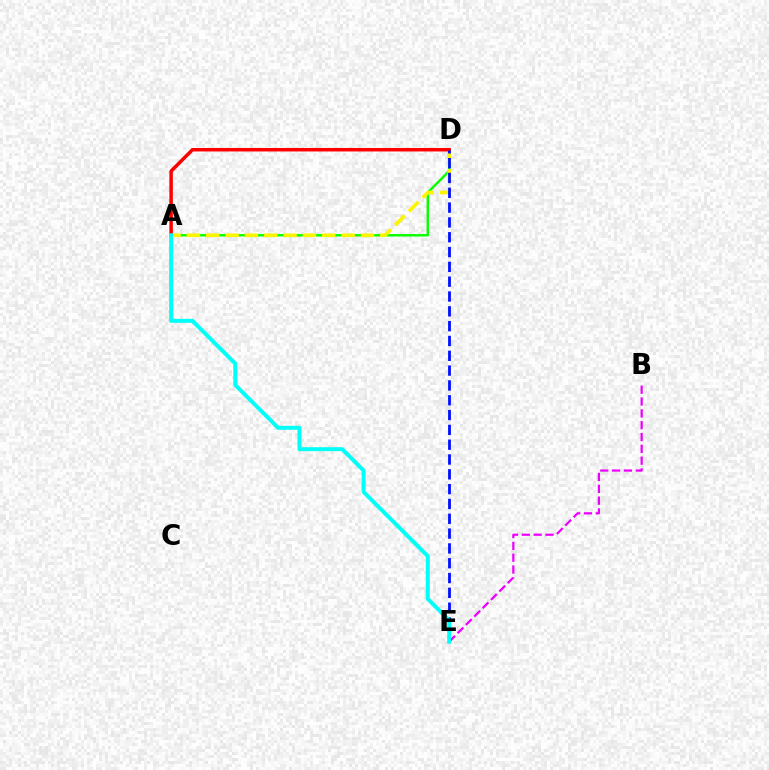{('A', 'D'): [{'color': '#08ff00', 'line_style': 'solid', 'thickness': 1.76}, {'color': '#fcf500', 'line_style': 'dashed', 'thickness': 2.63}, {'color': '#ff0000', 'line_style': 'solid', 'thickness': 2.51}], ('B', 'E'): [{'color': '#ee00ff', 'line_style': 'dashed', 'thickness': 1.61}], ('D', 'E'): [{'color': '#0010ff', 'line_style': 'dashed', 'thickness': 2.01}], ('A', 'E'): [{'color': '#00fff6', 'line_style': 'solid', 'thickness': 2.83}]}